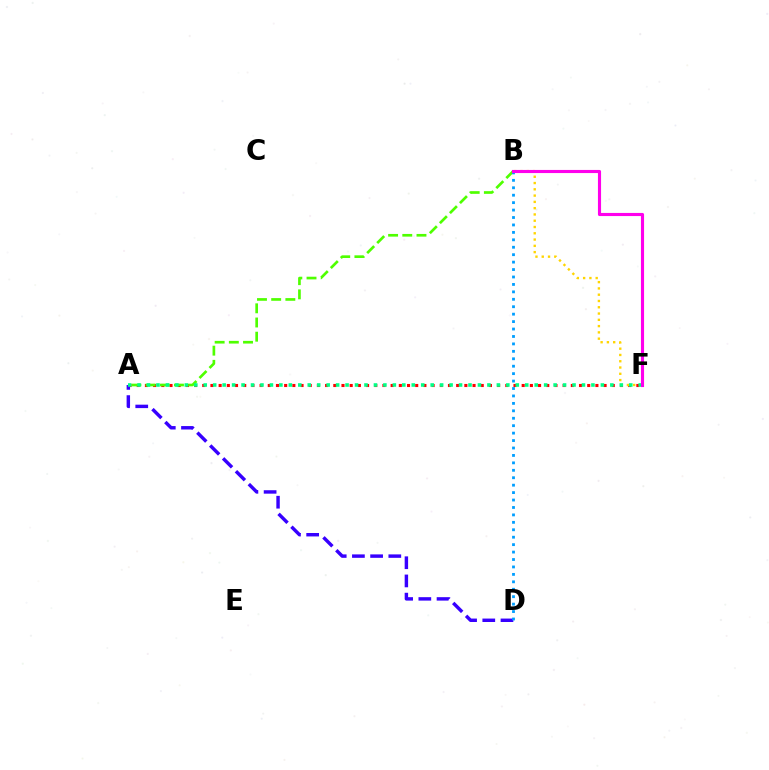{('A', 'F'): [{'color': '#ff0000', 'line_style': 'dotted', 'thickness': 2.23}, {'color': '#00ff86', 'line_style': 'dotted', 'thickness': 2.57}], ('B', 'F'): [{'color': '#ffd500', 'line_style': 'dotted', 'thickness': 1.71}, {'color': '#ff00ed', 'line_style': 'solid', 'thickness': 2.24}], ('A', 'B'): [{'color': '#4fff00', 'line_style': 'dashed', 'thickness': 1.93}], ('A', 'D'): [{'color': '#3700ff', 'line_style': 'dashed', 'thickness': 2.47}], ('B', 'D'): [{'color': '#009eff', 'line_style': 'dotted', 'thickness': 2.02}]}